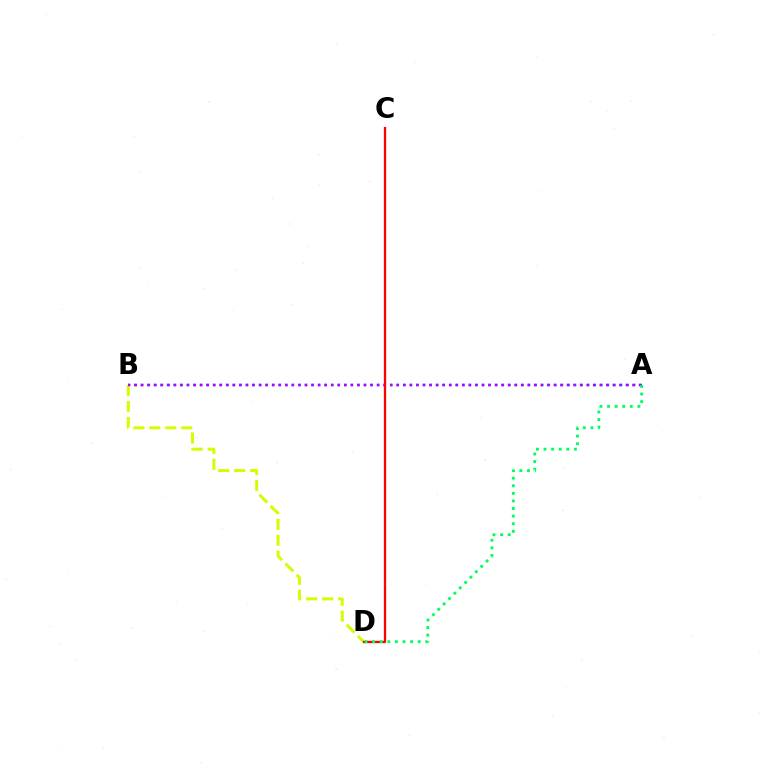{('A', 'B'): [{'color': '#0074ff', 'line_style': 'dotted', 'thickness': 1.78}, {'color': '#b900ff', 'line_style': 'dotted', 'thickness': 1.78}], ('B', 'D'): [{'color': '#d1ff00', 'line_style': 'dashed', 'thickness': 2.17}], ('C', 'D'): [{'color': '#ff0000', 'line_style': 'solid', 'thickness': 1.66}], ('A', 'D'): [{'color': '#00ff5c', 'line_style': 'dotted', 'thickness': 2.06}]}